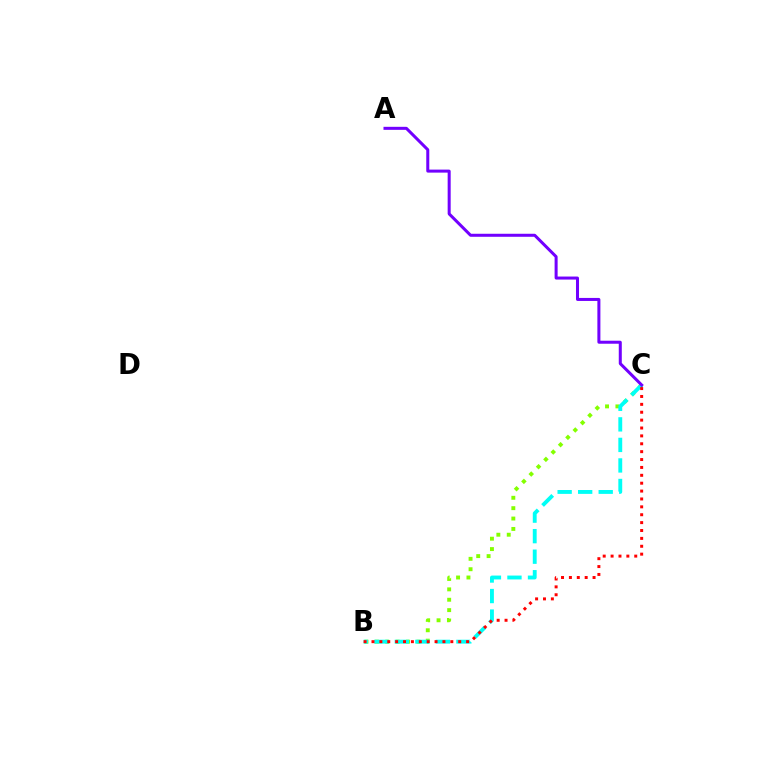{('B', 'C'): [{'color': '#84ff00', 'line_style': 'dotted', 'thickness': 2.82}, {'color': '#00fff6', 'line_style': 'dashed', 'thickness': 2.79}, {'color': '#ff0000', 'line_style': 'dotted', 'thickness': 2.14}], ('A', 'C'): [{'color': '#7200ff', 'line_style': 'solid', 'thickness': 2.18}]}